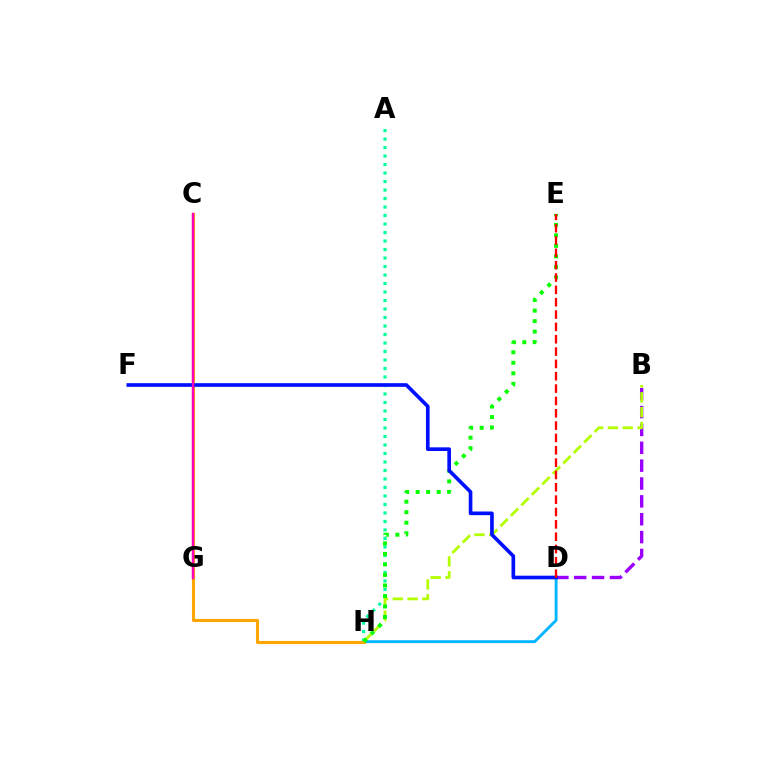{('B', 'D'): [{'color': '#9b00ff', 'line_style': 'dashed', 'thickness': 2.43}], ('A', 'H'): [{'color': '#00ff9d', 'line_style': 'dotted', 'thickness': 2.31}], ('B', 'H'): [{'color': '#b3ff00', 'line_style': 'dashed', 'thickness': 2.01}], ('D', 'H'): [{'color': '#00b5ff', 'line_style': 'solid', 'thickness': 2.08}], ('C', 'H'): [{'color': '#ffa500', 'line_style': 'solid', 'thickness': 2.22}], ('E', 'H'): [{'color': '#08ff00', 'line_style': 'dotted', 'thickness': 2.86}], ('D', 'F'): [{'color': '#0010ff', 'line_style': 'solid', 'thickness': 2.63}], ('D', 'E'): [{'color': '#ff0000', 'line_style': 'dashed', 'thickness': 1.68}], ('C', 'G'): [{'color': '#ff00bd', 'line_style': 'solid', 'thickness': 1.76}]}